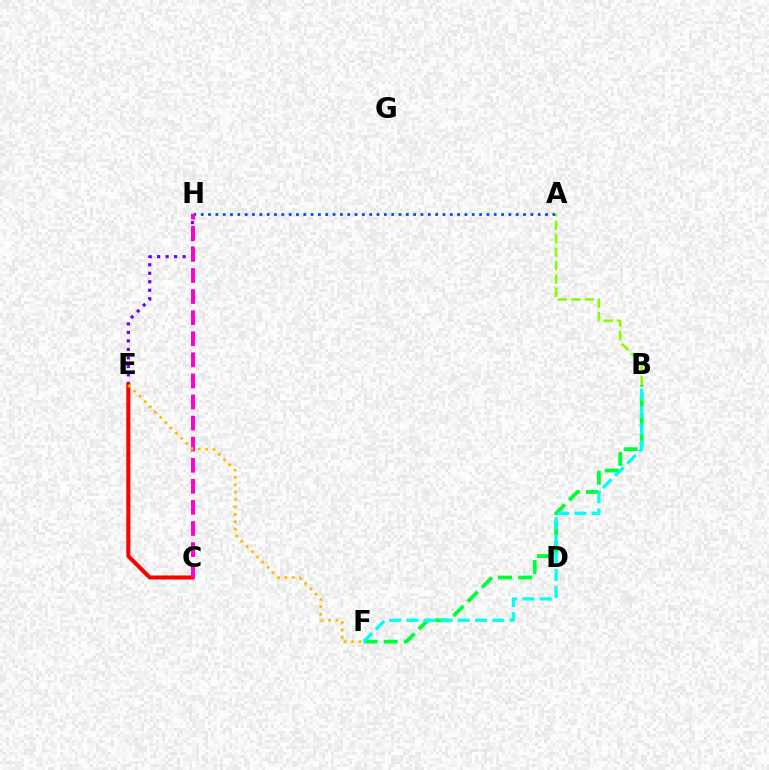{('A', 'B'): [{'color': '#84ff00', 'line_style': 'dashed', 'thickness': 1.82}], ('E', 'H'): [{'color': '#7200ff', 'line_style': 'dotted', 'thickness': 2.31}], ('C', 'E'): [{'color': '#ff0000', 'line_style': 'solid', 'thickness': 2.92}], ('A', 'H'): [{'color': '#004bff', 'line_style': 'dotted', 'thickness': 1.99}], ('B', 'F'): [{'color': '#00ff39', 'line_style': 'dashed', 'thickness': 2.73}, {'color': '#00fff6', 'line_style': 'dashed', 'thickness': 2.34}], ('C', 'H'): [{'color': '#ff00cf', 'line_style': 'dashed', 'thickness': 2.86}], ('E', 'F'): [{'color': '#ffbd00', 'line_style': 'dotted', 'thickness': 2.01}]}